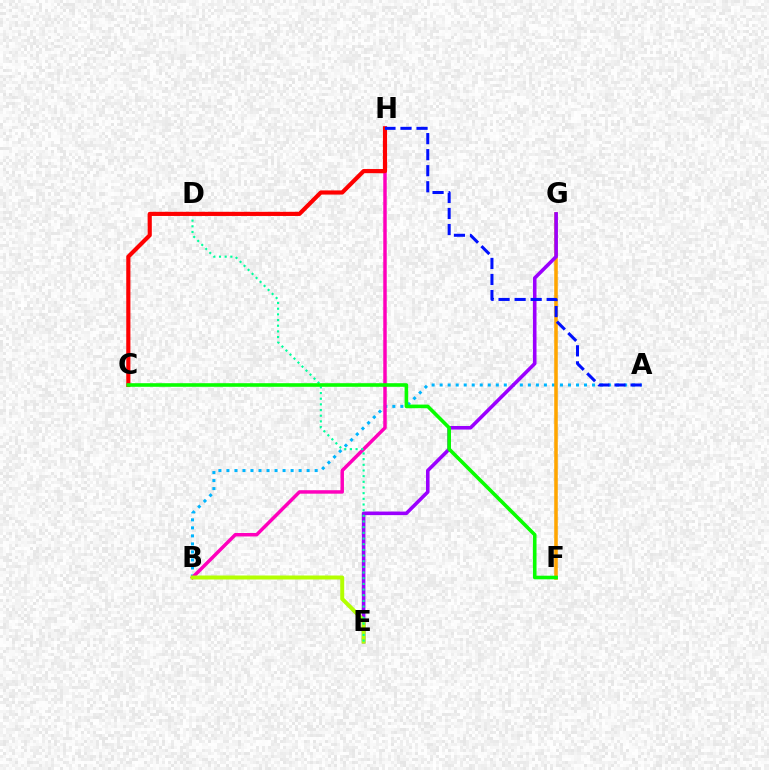{('A', 'B'): [{'color': '#00b5ff', 'line_style': 'dotted', 'thickness': 2.18}], ('F', 'G'): [{'color': '#ffa500', 'line_style': 'solid', 'thickness': 2.57}], ('E', 'G'): [{'color': '#9b00ff', 'line_style': 'solid', 'thickness': 2.57}], ('B', 'H'): [{'color': '#ff00bd', 'line_style': 'solid', 'thickness': 2.5}], ('B', 'E'): [{'color': '#b3ff00', 'line_style': 'solid', 'thickness': 2.87}], ('D', 'E'): [{'color': '#00ff9d', 'line_style': 'dotted', 'thickness': 1.54}], ('C', 'H'): [{'color': '#ff0000', 'line_style': 'solid', 'thickness': 2.99}], ('A', 'H'): [{'color': '#0010ff', 'line_style': 'dashed', 'thickness': 2.18}], ('C', 'F'): [{'color': '#08ff00', 'line_style': 'solid', 'thickness': 2.59}]}